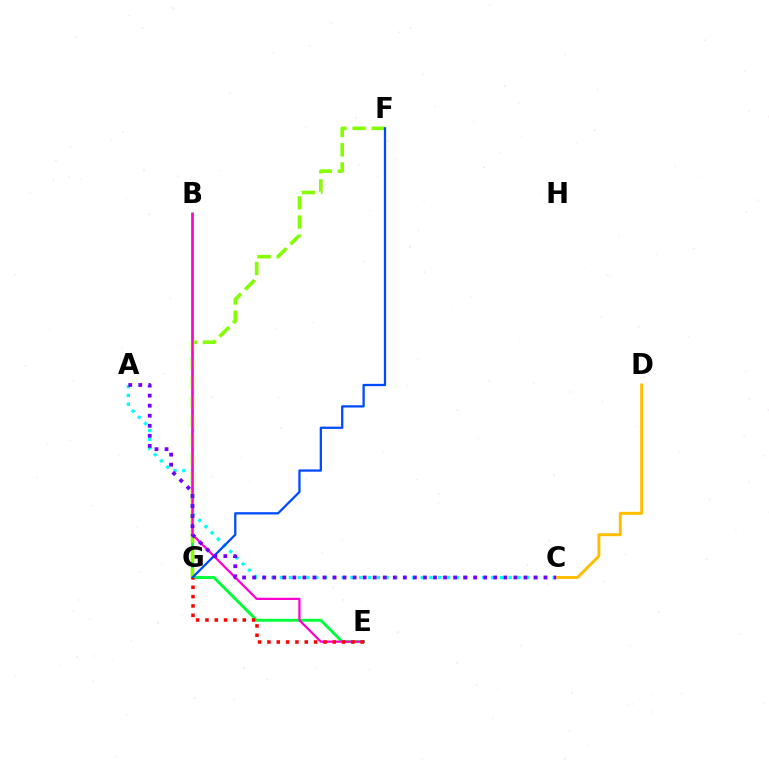{('C', 'D'): [{'color': '#ffbd00', 'line_style': 'solid', 'thickness': 2.11}], ('A', 'C'): [{'color': '#00fff6', 'line_style': 'dotted', 'thickness': 2.39}, {'color': '#7200ff', 'line_style': 'dotted', 'thickness': 2.73}], ('B', 'E'): [{'color': '#00ff39', 'line_style': 'solid', 'thickness': 2.08}, {'color': '#ff00cf', 'line_style': 'solid', 'thickness': 1.62}], ('F', 'G'): [{'color': '#84ff00', 'line_style': 'dashed', 'thickness': 2.6}, {'color': '#004bff', 'line_style': 'solid', 'thickness': 1.64}], ('E', 'G'): [{'color': '#ff0000', 'line_style': 'dotted', 'thickness': 2.54}]}